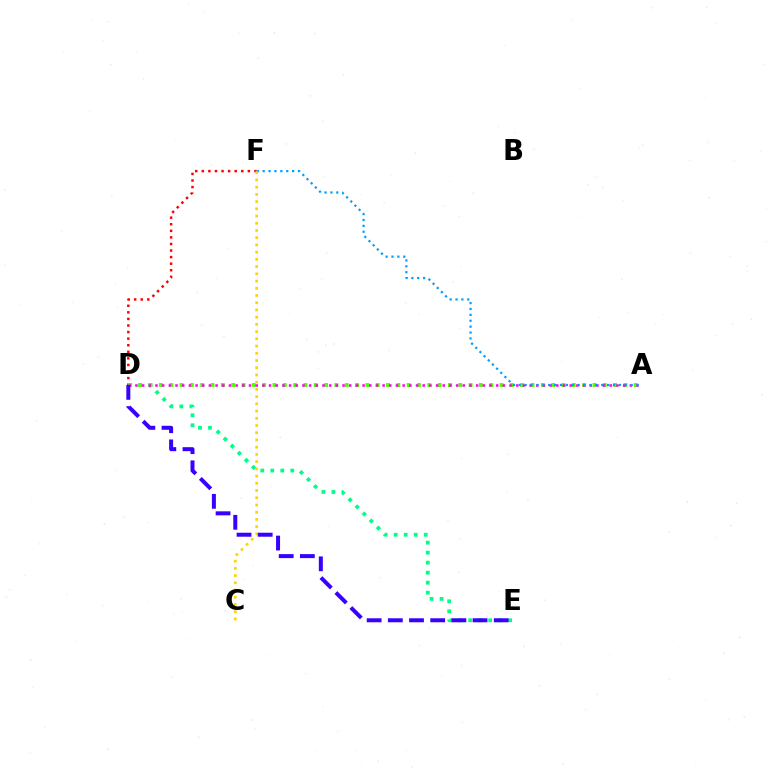{('D', 'E'): [{'color': '#00ff86', 'line_style': 'dotted', 'thickness': 2.72}, {'color': '#3700ff', 'line_style': 'dashed', 'thickness': 2.88}], ('D', 'F'): [{'color': '#ff0000', 'line_style': 'dotted', 'thickness': 1.79}], ('A', 'D'): [{'color': '#4fff00', 'line_style': 'dotted', 'thickness': 2.8}, {'color': '#ff00ed', 'line_style': 'dotted', 'thickness': 1.82}], ('A', 'F'): [{'color': '#009eff', 'line_style': 'dotted', 'thickness': 1.6}], ('C', 'F'): [{'color': '#ffd500', 'line_style': 'dotted', 'thickness': 1.96}]}